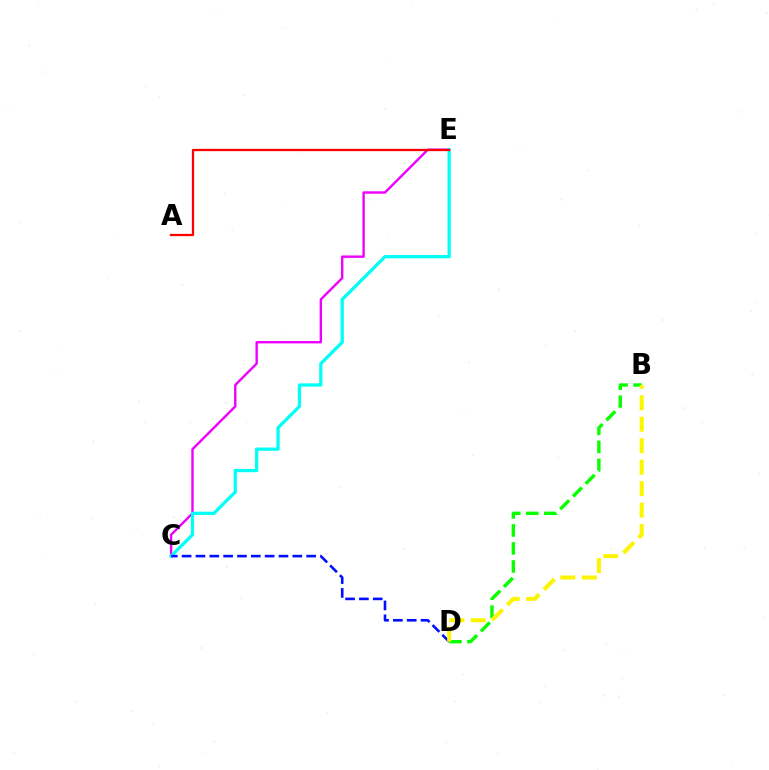{('B', 'D'): [{'color': '#08ff00', 'line_style': 'dashed', 'thickness': 2.45}, {'color': '#fcf500', 'line_style': 'dashed', 'thickness': 2.92}], ('C', 'E'): [{'color': '#ee00ff', 'line_style': 'solid', 'thickness': 1.72}, {'color': '#00fff6', 'line_style': 'solid', 'thickness': 2.35}], ('C', 'D'): [{'color': '#0010ff', 'line_style': 'dashed', 'thickness': 1.88}], ('A', 'E'): [{'color': '#ff0000', 'line_style': 'solid', 'thickness': 1.64}]}